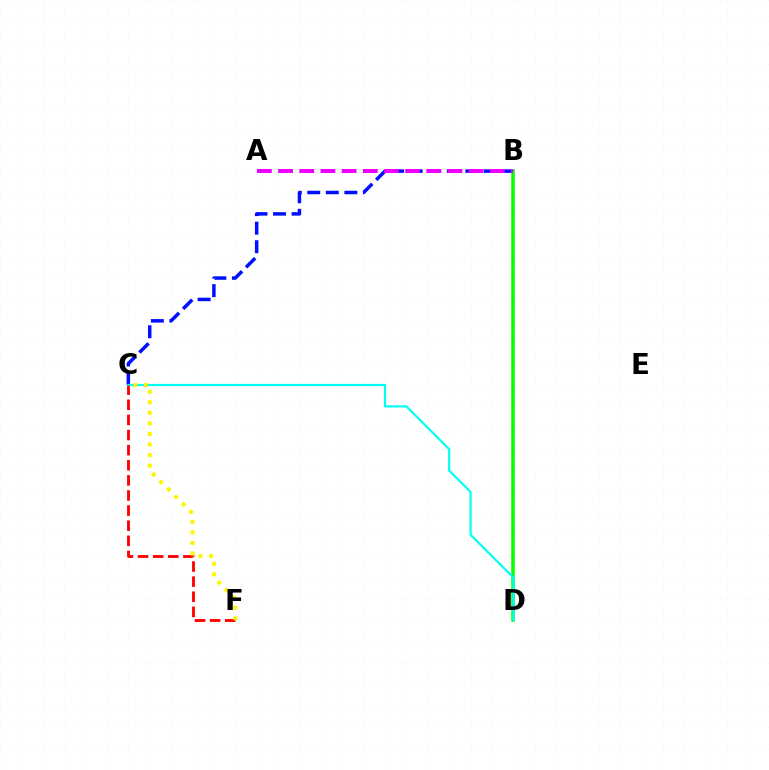{('B', 'C'): [{'color': '#0010ff', 'line_style': 'dashed', 'thickness': 2.52}], ('B', 'D'): [{'color': '#08ff00', 'line_style': 'solid', 'thickness': 2.55}], ('C', 'D'): [{'color': '#00fff6', 'line_style': 'solid', 'thickness': 1.56}], ('C', 'F'): [{'color': '#ff0000', 'line_style': 'dashed', 'thickness': 2.05}, {'color': '#fcf500', 'line_style': 'dotted', 'thickness': 2.87}], ('A', 'B'): [{'color': '#ee00ff', 'line_style': 'dashed', 'thickness': 2.88}]}